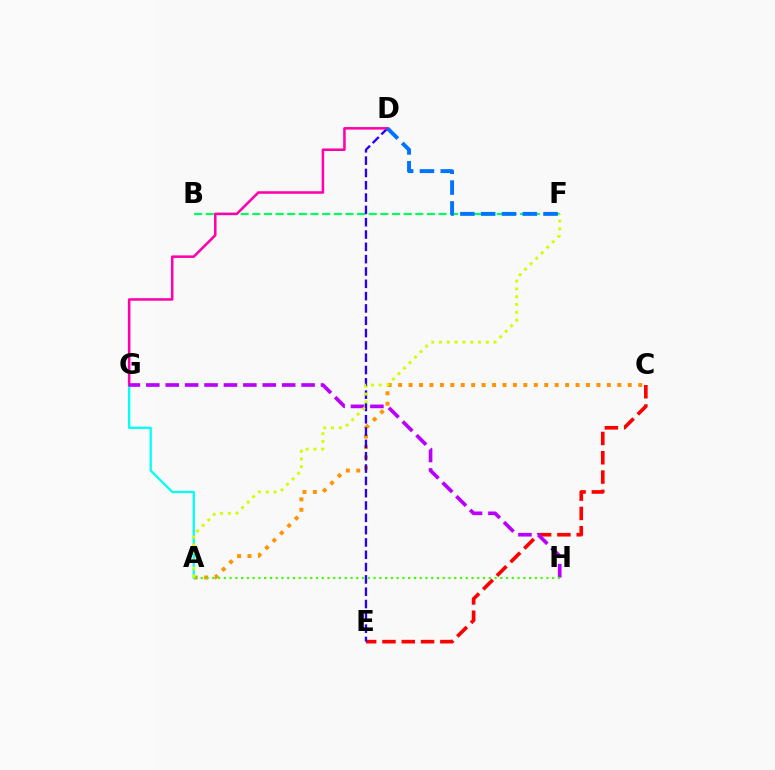{('C', 'E'): [{'color': '#ff0000', 'line_style': 'dashed', 'thickness': 2.62}], ('B', 'F'): [{'color': '#00ff5c', 'line_style': 'dashed', 'thickness': 1.58}], ('A', 'C'): [{'color': '#ff9400', 'line_style': 'dotted', 'thickness': 2.84}], ('D', 'E'): [{'color': '#2500ff', 'line_style': 'dashed', 'thickness': 1.67}], ('A', 'G'): [{'color': '#00fff6', 'line_style': 'solid', 'thickness': 1.64}], ('D', 'G'): [{'color': '#ff00ac', 'line_style': 'solid', 'thickness': 1.83}], ('G', 'H'): [{'color': '#b900ff', 'line_style': 'dashed', 'thickness': 2.64}], ('A', 'H'): [{'color': '#3dff00', 'line_style': 'dotted', 'thickness': 1.56}], ('D', 'F'): [{'color': '#0074ff', 'line_style': 'dashed', 'thickness': 2.83}], ('A', 'F'): [{'color': '#d1ff00', 'line_style': 'dotted', 'thickness': 2.12}]}